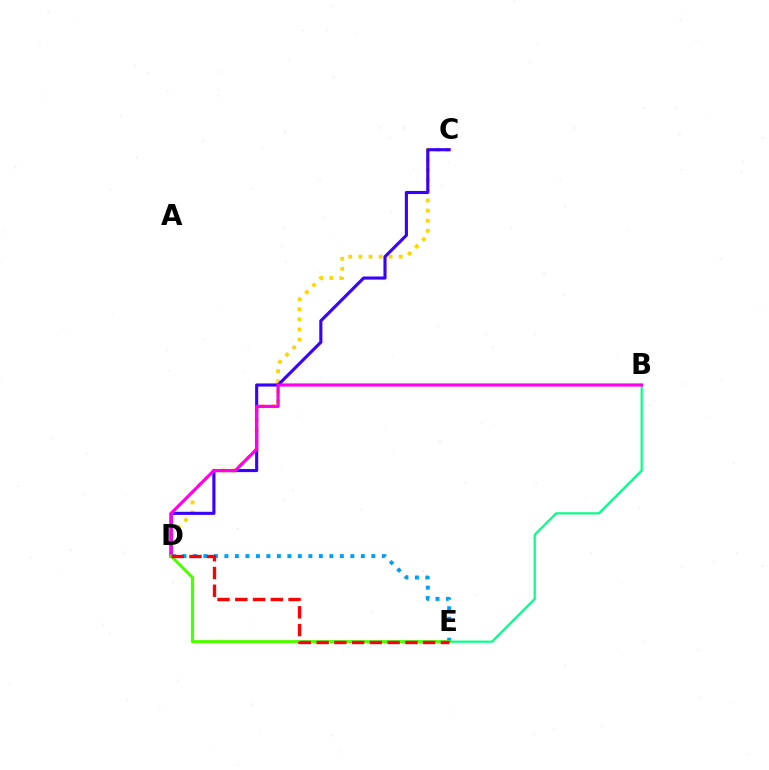{('C', 'D'): [{'color': '#ffd500', 'line_style': 'dotted', 'thickness': 2.74}, {'color': '#3700ff', 'line_style': 'solid', 'thickness': 2.24}], ('B', 'E'): [{'color': '#00ff86', 'line_style': 'solid', 'thickness': 1.57}], ('D', 'E'): [{'color': '#009eff', 'line_style': 'dotted', 'thickness': 2.85}, {'color': '#4fff00', 'line_style': 'solid', 'thickness': 2.24}, {'color': '#ff0000', 'line_style': 'dashed', 'thickness': 2.41}], ('B', 'D'): [{'color': '#ff00ed', 'line_style': 'solid', 'thickness': 2.29}]}